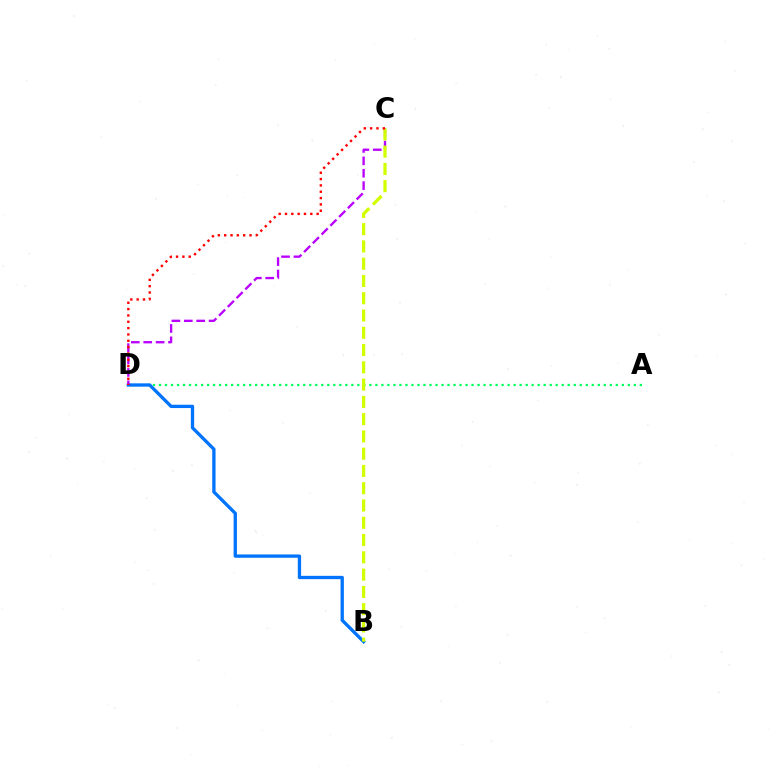{('A', 'D'): [{'color': '#00ff5c', 'line_style': 'dotted', 'thickness': 1.63}], ('B', 'D'): [{'color': '#0074ff', 'line_style': 'solid', 'thickness': 2.39}], ('C', 'D'): [{'color': '#b900ff', 'line_style': 'dashed', 'thickness': 1.68}, {'color': '#ff0000', 'line_style': 'dotted', 'thickness': 1.72}], ('B', 'C'): [{'color': '#d1ff00', 'line_style': 'dashed', 'thickness': 2.35}]}